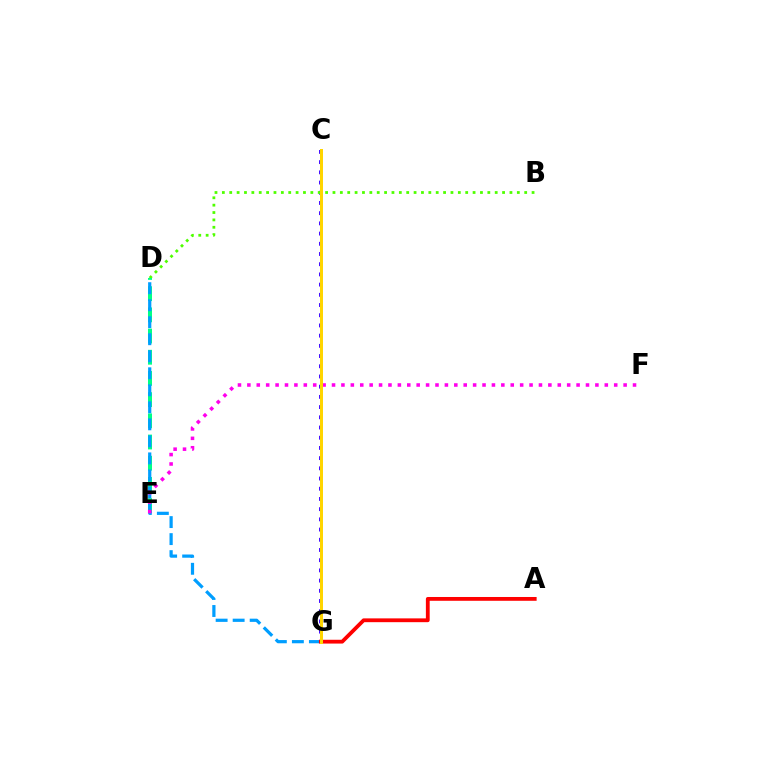{('C', 'G'): [{'color': '#3700ff', 'line_style': 'dotted', 'thickness': 2.77}, {'color': '#ffd500', 'line_style': 'solid', 'thickness': 2.16}], ('B', 'D'): [{'color': '#4fff00', 'line_style': 'dotted', 'thickness': 2.0}], ('D', 'E'): [{'color': '#00ff86', 'line_style': 'dashed', 'thickness': 2.88}], ('D', 'G'): [{'color': '#009eff', 'line_style': 'dashed', 'thickness': 2.31}], ('A', 'G'): [{'color': '#ff0000', 'line_style': 'solid', 'thickness': 2.73}], ('E', 'F'): [{'color': '#ff00ed', 'line_style': 'dotted', 'thickness': 2.56}]}